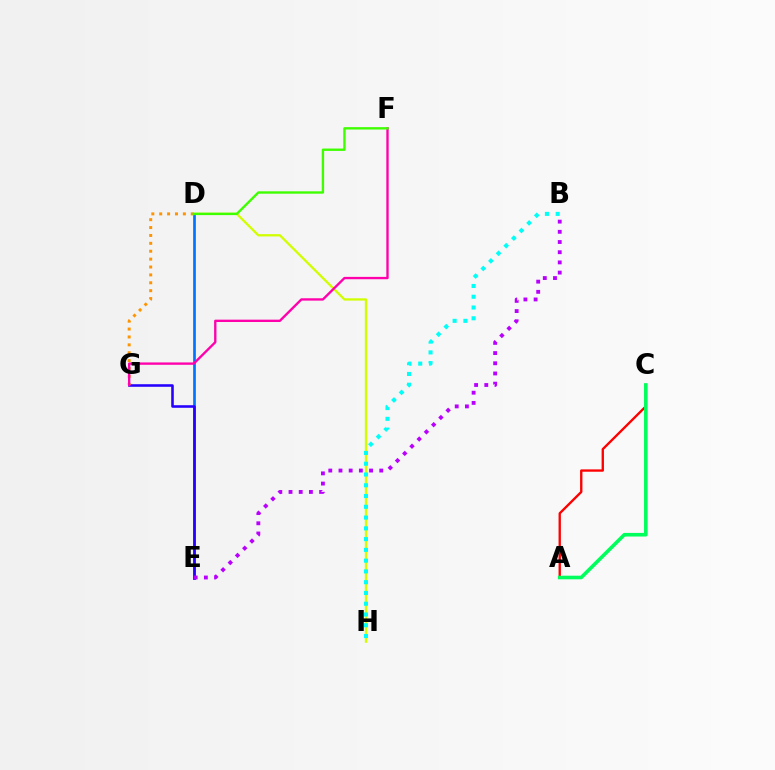{('D', 'E'): [{'color': '#0074ff', 'line_style': 'solid', 'thickness': 1.94}], ('E', 'G'): [{'color': '#2500ff', 'line_style': 'solid', 'thickness': 1.85}], ('D', 'H'): [{'color': '#d1ff00', 'line_style': 'solid', 'thickness': 1.65}], ('A', 'C'): [{'color': '#ff0000', 'line_style': 'solid', 'thickness': 1.69}, {'color': '#00ff5c', 'line_style': 'solid', 'thickness': 2.6}], ('B', 'H'): [{'color': '#00fff6', 'line_style': 'dotted', 'thickness': 2.93}], ('D', 'G'): [{'color': '#ff9400', 'line_style': 'dotted', 'thickness': 2.14}], ('F', 'G'): [{'color': '#ff00ac', 'line_style': 'solid', 'thickness': 1.69}], ('D', 'F'): [{'color': '#3dff00', 'line_style': 'solid', 'thickness': 1.7}], ('B', 'E'): [{'color': '#b900ff', 'line_style': 'dotted', 'thickness': 2.77}]}